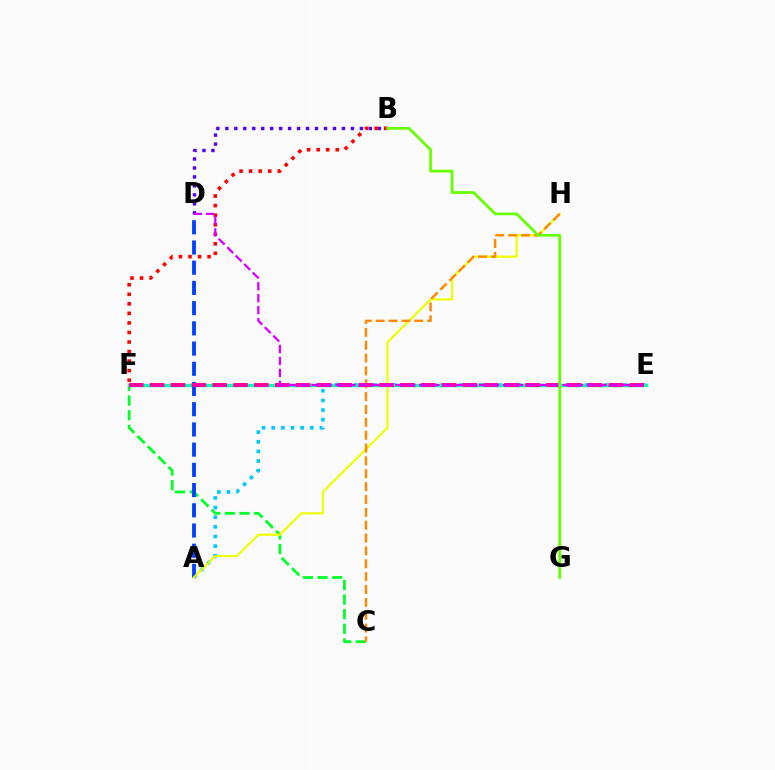{('C', 'F'): [{'color': '#00ff27', 'line_style': 'dashed', 'thickness': 1.99}], ('A', 'E'): [{'color': '#00c7ff', 'line_style': 'dotted', 'thickness': 2.62}], ('E', 'F'): [{'color': '#00ffaf', 'line_style': 'solid', 'thickness': 2.44}, {'color': '#ff00a0', 'line_style': 'dashed', 'thickness': 2.83}], ('A', 'D'): [{'color': '#003fff', 'line_style': 'dashed', 'thickness': 2.75}], ('A', 'H'): [{'color': '#eeff00', 'line_style': 'solid', 'thickness': 1.57}], ('C', 'H'): [{'color': '#ff8800', 'line_style': 'dashed', 'thickness': 1.75}], ('B', 'D'): [{'color': '#4f00ff', 'line_style': 'dotted', 'thickness': 2.44}], ('B', 'F'): [{'color': '#ff0000', 'line_style': 'dotted', 'thickness': 2.59}], ('D', 'E'): [{'color': '#d600ff', 'line_style': 'dashed', 'thickness': 1.62}], ('B', 'G'): [{'color': '#66ff00', 'line_style': 'solid', 'thickness': 1.98}]}